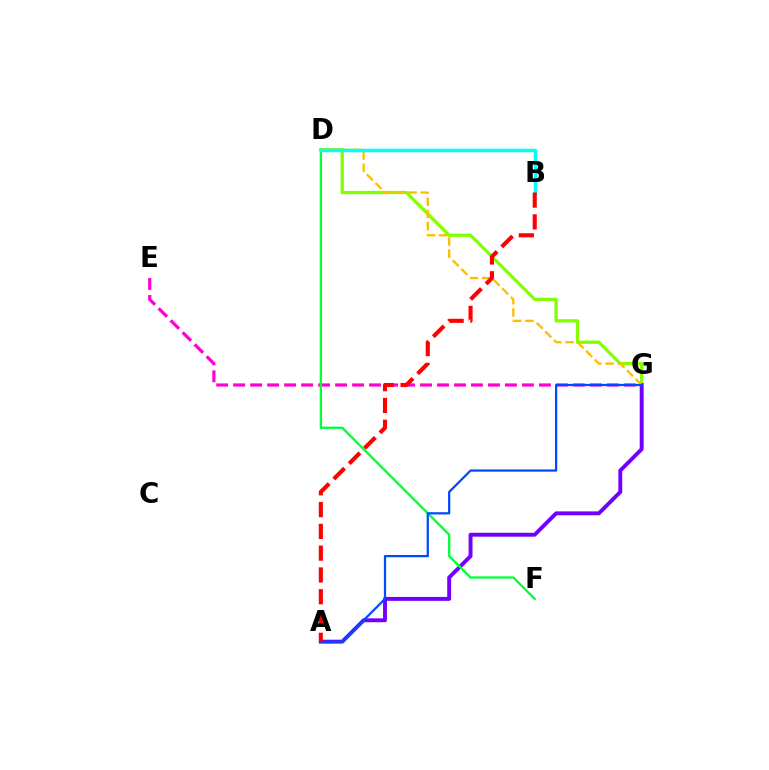{('D', 'G'): [{'color': '#84ff00', 'line_style': 'solid', 'thickness': 2.36}, {'color': '#ffbd00', 'line_style': 'dashed', 'thickness': 1.66}], ('E', 'G'): [{'color': '#ff00cf', 'line_style': 'dashed', 'thickness': 2.31}], ('A', 'G'): [{'color': '#7200ff', 'line_style': 'solid', 'thickness': 2.81}, {'color': '#004bff', 'line_style': 'solid', 'thickness': 1.62}], ('D', 'F'): [{'color': '#00ff39', 'line_style': 'solid', 'thickness': 1.65}], ('B', 'D'): [{'color': '#00fff6', 'line_style': 'solid', 'thickness': 2.5}], ('A', 'B'): [{'color': '#ff0000', 'line_style': 'dashed', 'thickness': 2.96}]}